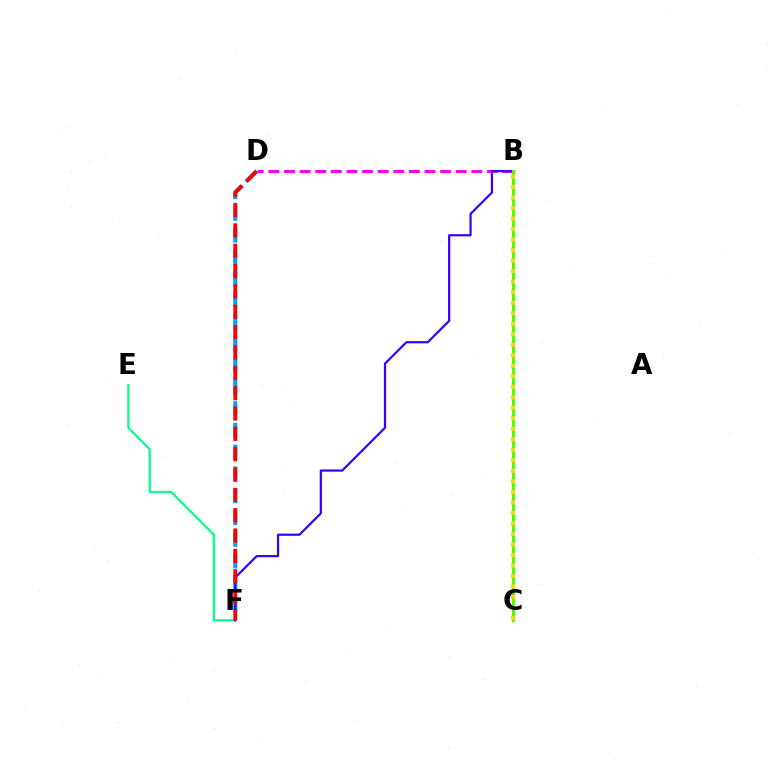{('B', 'D'): [{'color': '#ff00ed', 'line_style': 'dashed', 'thickness': 2.12}], ('D', 'F'): [{'color': '#009eff', 'line_style': 'dashed', 'thickness': 2.95}, {'color': '#ff0000', 'line_style': 'dashed', 'thickness': 2.76}], ('E', 'F'): [{'color': '#00ff86', 'line_style': 'solid', 'thickness': 1.56}], ('B', 'F'): [{'color': '#3700ff', 'line_style': 'solid', 'thickness': 1.59}], ('B', 'C'): [{'color': '#4fff00', 'line_style': 'solid', 'thickness': 2.25}, {'color': '#ffd500', 'line_style': 'dotted', 'thickness': 2.86}]}